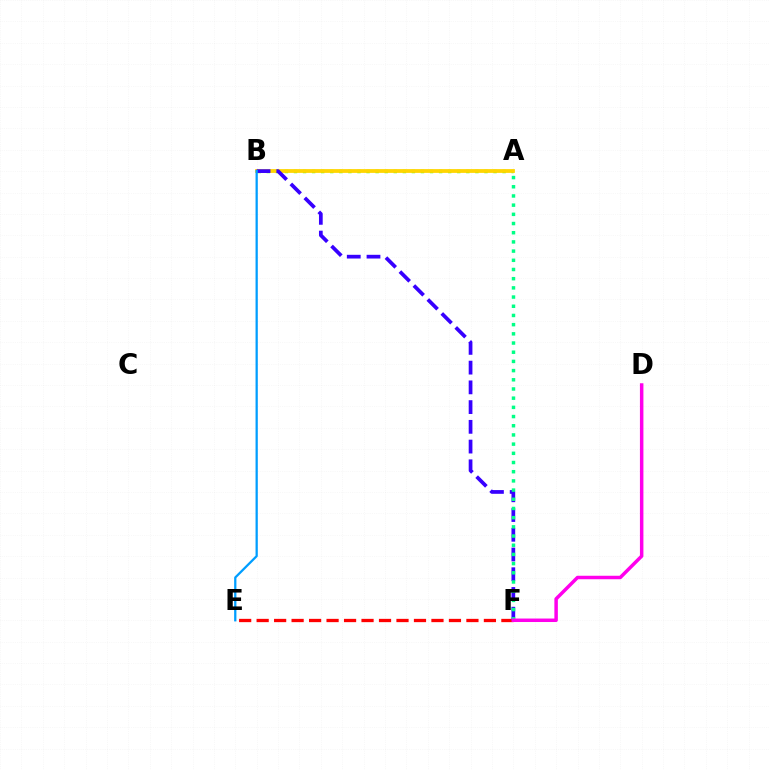{('A', 'B'): [{'color': '#4fff00', 'line_style': 'dotted', 'thickness': 2.46}, {'color': '#ffd500', 'line_style': 'solid', 'thickness': 2.72}], ('E', 'F'): [{'color': '#ff0000', 'line_style': 'dashed', 'thickness': 2.37}], ('B', 'F'): [{'color': '#3700ff', 'line_style': 'dashed', 'thickness': 2.68}], ('A', 'F'): [{'color': '#00ff86', 'line_style': 'dotted', 'thickness': 2.5}], ('B', 'E'): [{'color': '#009eff', 'line_style': 'solid', 'thickness': 1.63}], ('D', 'F'): [{'color': '#ff00ed', 'line_style': 'solid', 'thickness': 2.51}]}